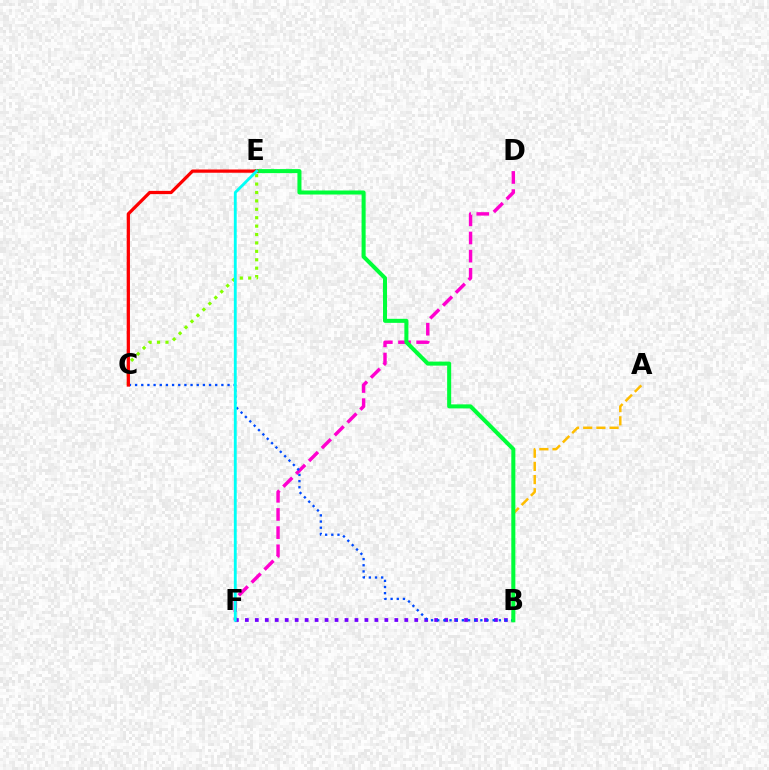{('D', 'F'): [{'color': '#ff00cf', 'line_style': 'dashed', 'thickness': 2.47}], ('A', 'B'): [{'color': '#ffbd00', 'line_style': 'dashed', 'thickness': 1.79}], ('B', 'F'): [{'color': '#7200ff', 'line_style': 'dotted', 'thickness': 2.71}], ('C', 'E'): [{'color': '#84ff00', 'line_style': 'dotted', 'thickness': 2.29}, {'color': '#ff0000', 'line_style': 'solid', 'thickness': 2.34}], ('B', 'C'): [{'color': '#004bff', 'line_style': 'dotted', 'thickness': 1.67}], ('B', 'E'): [{'color': '#00ff39', 'line_style': 'solid', 'thickness': 2.9}], ('E', 'F'): [{'color': '#00fff6', 'line_style': 'solid', 'thickness': 2.05}]}